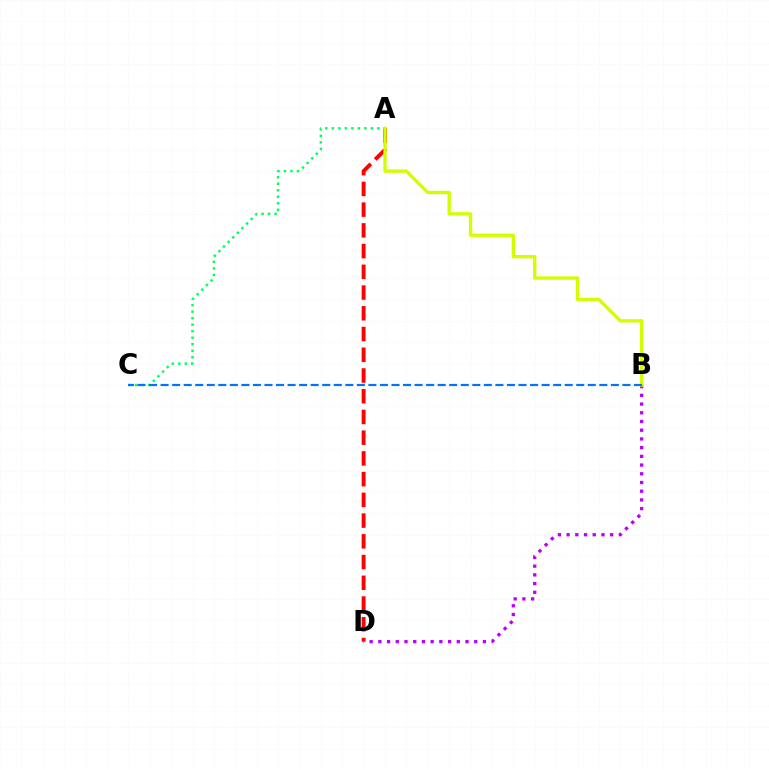{('A', 'D'): [{'color': '#ff0000', 'line_style': 'dashed', 'thickness': 2.82}], ('B', 'D'): [{'color': '#b900ff', 'line_style': 'dotted', 'thickness': 2.37}], ('A', 'C'): [{'color': '#00ff5c', 'line_style': 'dotted', 'thickness': 1.77}], ('A', 'B'): [{'color': '#d1ff00', 'line_style': 'solid', 'thickness': 2.42}], ('B', 'C'): [{'color': '#0074ff', 'line_style': 'dashed', 'thickness': 1.57}]}